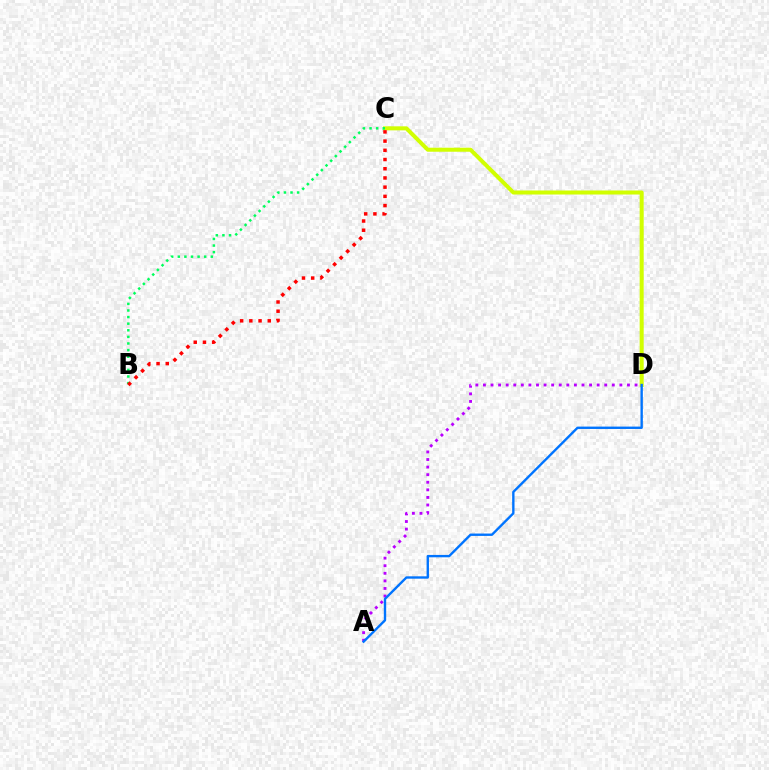{('C', 'D'): [{'color': '#d1ff00', 'line_style': 'solid', 'thickness': 2.9}], ('A', 'D'): [{'color': '#b900ff', 'line_style': 'dotted', 'thickness': 2.06}, {'color': '#0074ff', 'line_style': 'solid', 'thickness': 1.71}], ('B', 'C'): [{'color': '#00ff5c', 'line_style': 'dotted', 'thickness': 1.79}, {'color': '#ff0000', 'line_style': 'dotted', 'thickness': 2.5}]}